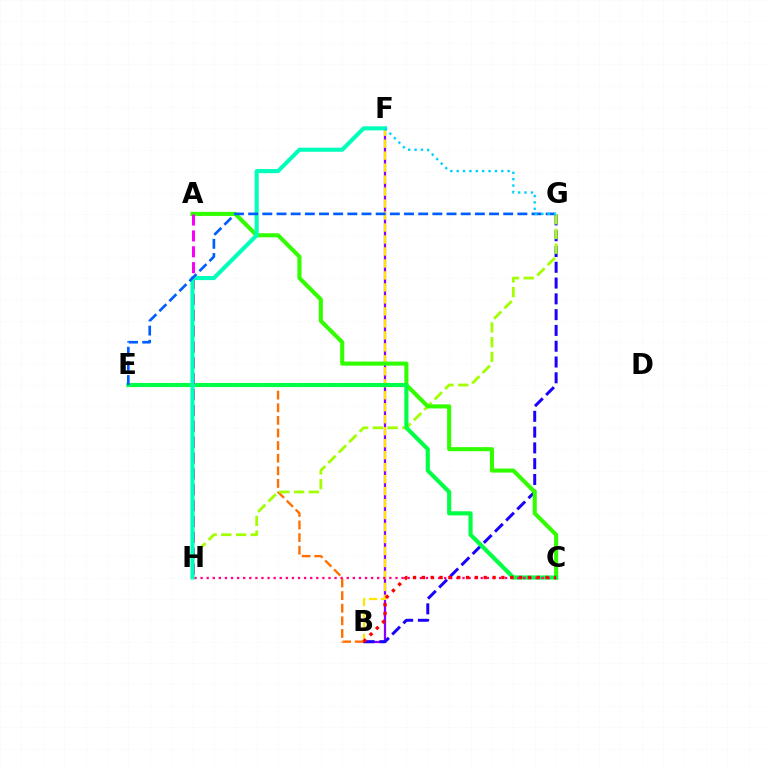{('B', 'F'): [{'color': '#8a00ff', 'line_style': 'solid', 'thickness': 1.63}, {'color': '#ffe600', 'line_style': 'dashed', 'thickness': 1.63}], ('B', 'E'): [{'color': '#ff7000', 'line_style': 'dashed', 'thickness': 1.71}], ('B', 'G'): [{'color': '#1900ff', 'line_style': 'dashed', 'thickness': 2.14}], ('G', 'H'): [{'color': '#a2ff00', 'line_style': 'dashed', 'thickness': 2.0}], ('A', 'C'): [{'color': '#31ff00', 'line_style': 'solid', 'thickness': 2.94}], ('C', 'E'): [{'color': '#00ff45', 'line_style': 'solid', 'thickness': 2.97}], ('A', 'H'): [{'color': '#fa00f9', 'line_style': 'dashed', 'thickness': 2.16}], ('C', 'H'): [{'color': '#ff0088', 'line_style': 'dotted', 'thickness': 1.65}], ('B', 'C'): [{'color': '#ff0000', 'line_style': 'dotted', 'thickness': 2.4}], ('F', 'H'): [{'color': '#00ffbb', 'line_style': 'solid', 'thickness': 2.94}], ('E', 'G'): [{'color': '#005dff', 'line_style': 'dashed', 'thickness': 1.92}], ('F', 'G'): [{'color': '#00d3ff', 'line_style': 'dotted', 'thickness': 1.73}]}